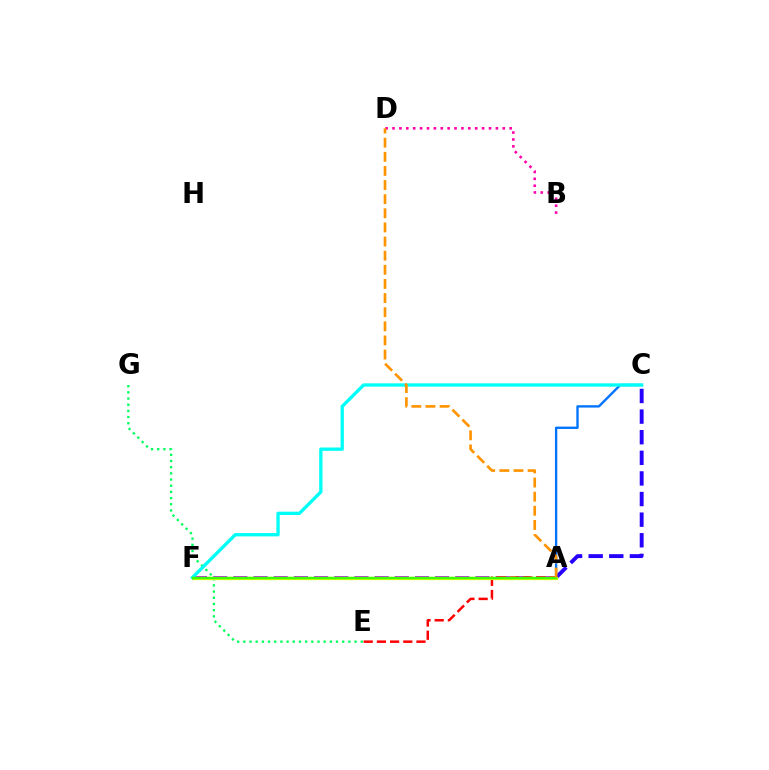{('A', 'C'): [{'color': '#0074ff', 'line_style': 'solid', 'thickness': 1.7}, {'color': '#2500ff', 'line_style': 'dashed', 'thickness': 2.8}], ('A', 'F'): [{'color': '#b900ff', 'line_style': 'dashed', 'thickness': 2.74}, {'color': '#d1ff00', 'line_style': 'solid', 'thickness': 2.31}, {'color': '#3dff00', 'line_style': 'solid', 'thickness': 1.75}], ('B', 'D'): [{'color': '#ff00ac', 'line_style': 'dotted', 'thickness': 1.87}], ('E', 'G'): [{'color': '#00ff5c', 'line_style': 'dotted', 'thickness': 1.68}], ('A', 'E'): [{'color': '#ff0000', 'line_style': 'dashed', 'thickness': 1.79}], ('C', 'F'): [{'color': '#00fff6', 'line_style': 'solid', 'thickness': 2.39}], ('A', 'D'): [{'color': '#ff9400', 'line_style': 'dashed', 'thickness': 1.92}]}